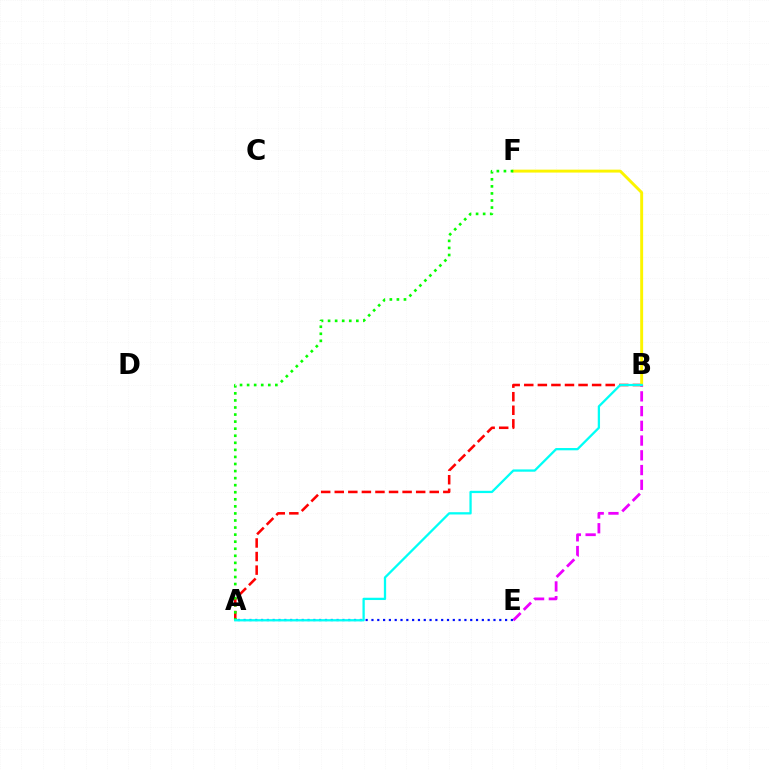{('A', 'B'): [{'color': '#ff0000', 'line_style': 'dashed', 'thickness': 1.84}, {'color': '#00fff6', 'line_style': 'solid', 'thickness': 1.64}], ('B', 'F'): [{'color': '#fcf500', 'line_style': 'solid', 'thickness': 2.11}], ('B', 'E'): [{'color': '#ee00ff', 'line_style': 'dashed', 'thickness': 2.0}], ('A', 'E'): [{'color': '#0010ff', 'line_style': 'dotted', 'thickness': 1.58}], ('A', 'F'): [{'color': '#08ff00', 'line_style': 'dotted', 'thickness': 1.92}]}